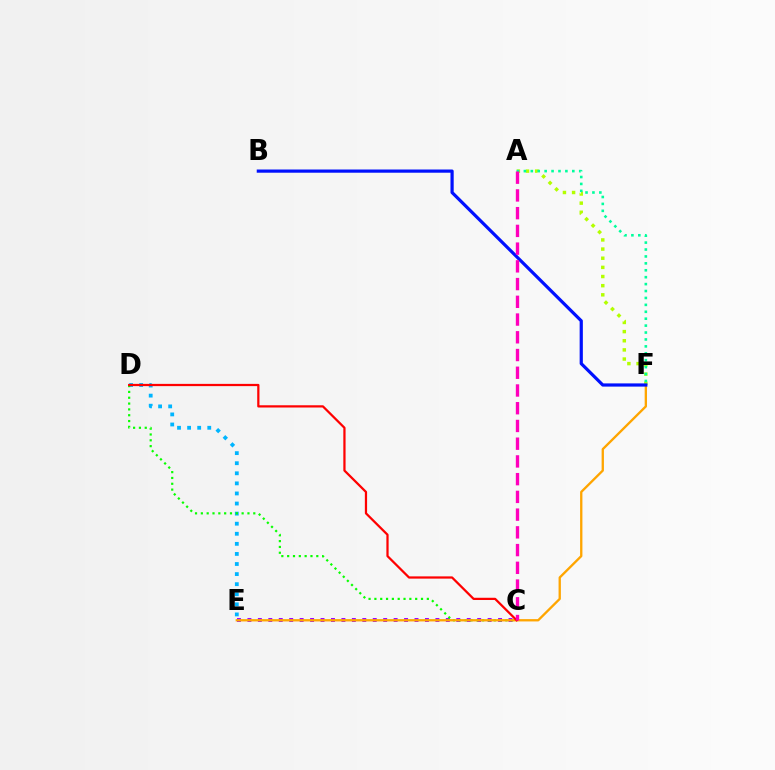{('A', 'F'): [{'color': '#b3ff00', 'line_style': 'dotted', 'thickness': 2.49}, {'color': '#00ff9d', 'line_style': 'dotted', 'thickness': 1.88}], ('D', 'E'): [{'color': '#00b5ff', 'line_style': 'dotted', 'thickness': 2.74}], ('C', 'E'): [{'color': '#9b00ff', 'line_style': 'dotted', 'thickness': 2.84}], ('C', 'D'): [{'color': '#08ff00', 'line_style': 'dotted', 'thickness': 1.58}, {'color': '#ff0000', 'line_style': 'solid', 'thickness': 1.61}], ('E', 'F'): [{'color': '#ffa500', 'line_style': 'solid', 'thickness': 1.67}], ('B', 'F'): [{'color': '#0010ff', 'line_style': 'solid', 'thickness': 2.31}], ('A', 'C'): [{'color': '#ff00bd', 'line_style': 'dashed', 'thickness': 2.41}]}